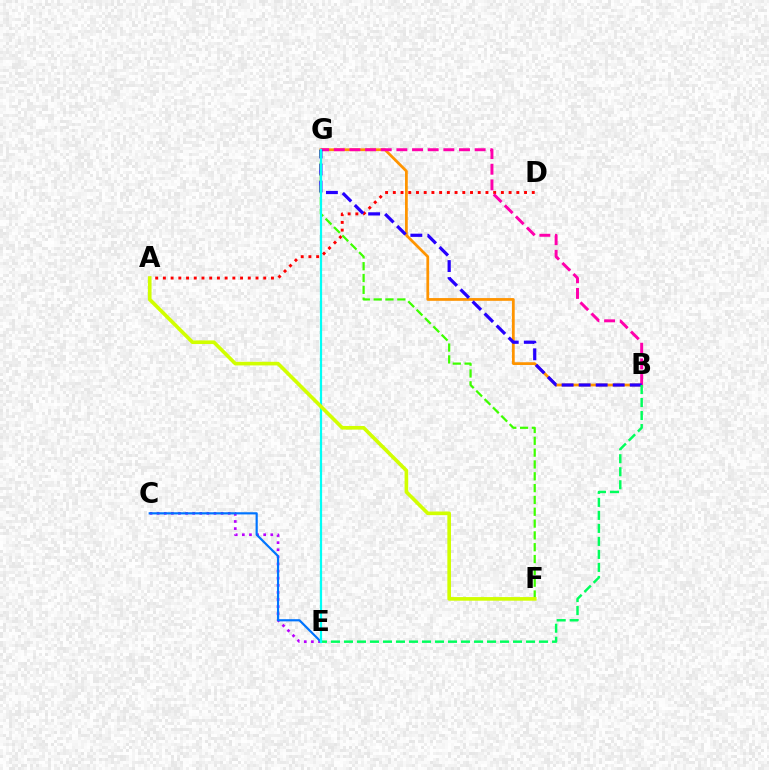{('B', 'G'): [{'color': '#ff9400', 'line_style': 'solid', 'thickness': 1.98}, {'color': '#ff00ac', 'line_style': 'dashed', 'thickness': 2.13}, {'color': '#2500ff', 'line_style': 'dashed', 'thickness': 2.31}], ('A', 'D'): [{'color': '#ff0000', 'line_style': 'dotted', 'thickness': 2.1}], ('C', 'E'): [{'color': '#b900ff', 'line_style': 'dotted', 'thickness': 1.93}, {'color': '#0074ff', 'line_style': 'solid', 'thickness': 1.57}], ('F', 'G'): [{'color': '#3dff00', 'line_style': 'dashed', 'thickness': 1.61}], ('B', 'E'): [{'color': '#00ff5c', 'line_style': 'dashed', 'thickness': 1.77}], ('E', 'G'): [{'color': '#00fff6', 'line_style': 'solid', 'thickness': 1.59}], ('A', 'F'): [{'color': '#d1ff00', 'line_style': 'solid', 'thickness': 2.62}]}